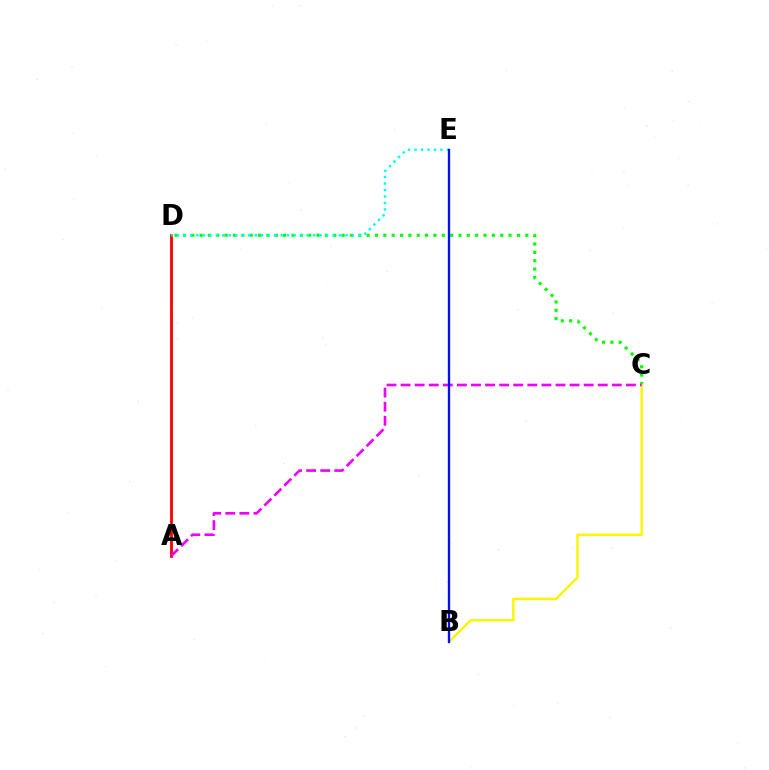{('C', 'D'): [{'color': '#08ff00', 'line_style': 'dotted', 'thickness': 2.27}], ('B', 'C'): [{'color': '#fcf500', 'line_style': 'solid', 'thickness': 1.76}], ('A', 'D'): [{'color': '#ff0000', 'line_style': 'solid', 'thickness': 2.03}], ('A', 'C'): [{'color': '#ee00ff', 'line_style': 'dashed', 'thickness': 1.91}], ('D', 'E'): [{'color': '#00fff6', 'line_style': 'dotted', 'thickness': 1.76}], ('B', 'E'): [{'color': '#0010ff', 'line_style': 'solid', 'thickness': 1.68}]}